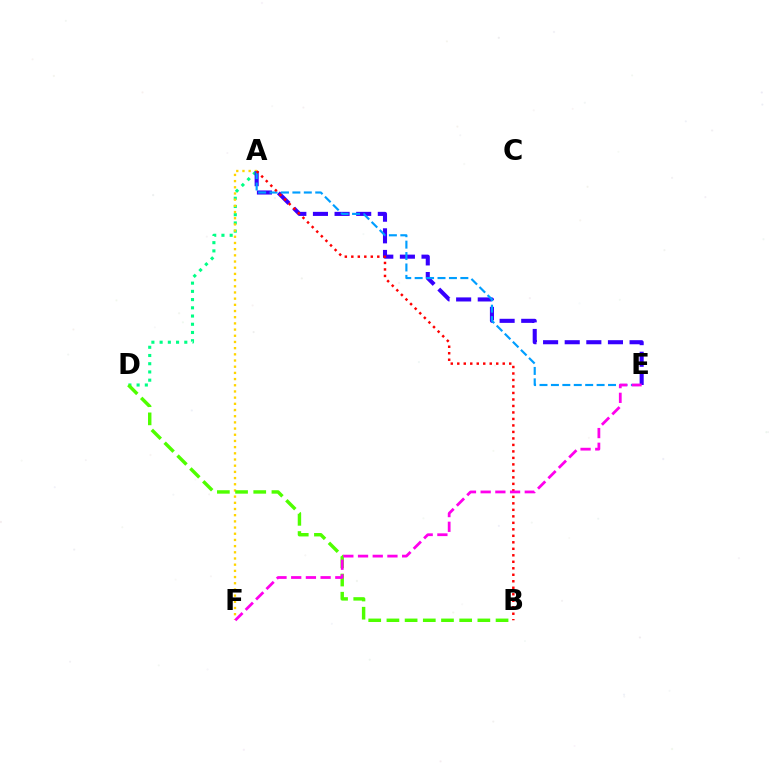{('A', 'D'): [{'color': '#00ff86', 'line_style': 'dotted', 'thickness': 2.23}], ('A', 'F'): [{'color': '#ffd500', 'line_style': 'dotted', 'thickness': 1.68}], ('A', 'E'): [{'color': '#3700ff', 'line_style': 'dashed', 'thickness': 2.94}, {'color': '#009eff', 'line_style': 'dashed', 'thickness': 1.55}], ('B', 'D'): [{'color': '#4fff00', 'line_style': 'dashed', 'thickness': 2.47}], ('A', 'B'): [{'color': '#ff0000', 'line_style': 'dotted', 'thickness': 1.76}], ('E', 'F'): [{'color': '#ff00ed', 'line_style': 'dashed', 'thickness': 2.0}]}